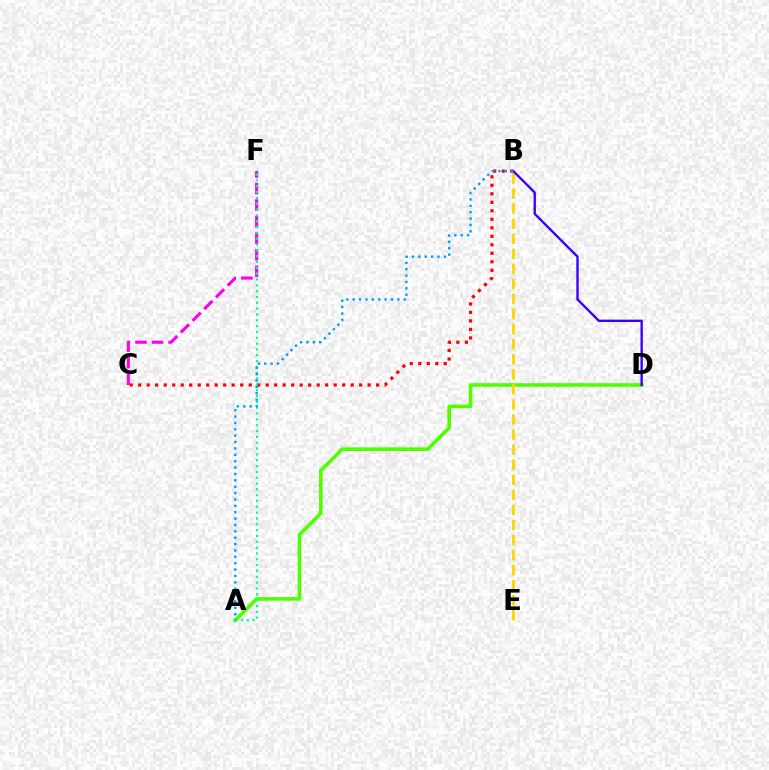{('A', 'D'): [{'color': '#4fff00', 'line_style': 'solid', 'thickness': 2.6}], ('C', 'F'): [{'color': '#ff00ed', 'line_style': 'dashed', 'thickness': 2.25}], ('B', 'E'): [{'color': '#ffd500', 'line_style': 'dashed', 'thickness': 2.05}], ('B', 'C'): [{'color': '#ff0000', 'line_style': 'dotted', 'thickness': 2.31}], ('B', 'D'): [{'color': '#3700ff', 'line_style': 'solid', 'thickness': 1.7}], ('A', 'F'): [{'color': '#00ff86', 'line_style': 'dotted', 'thickness': 1.58}], ('A', 'B'): [{'color': '#009eff', 'line_style': 'dotted', 'thickness': 1.73}]}